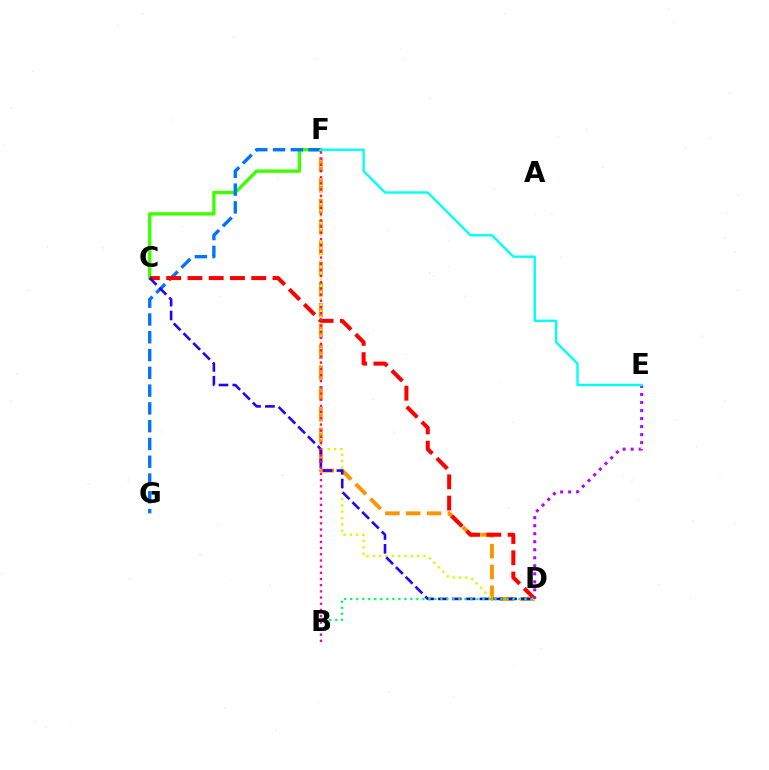{('C', 'F'): [{'color': '#3dff00', 'line_style': 'solid', 'thickness': 2.42}], ('F', 'G'): [{'color': '#0074ff', 'line_style': 'dashed', 'thickness': 2.42}], ('D', 'F'): [{'color': '#ff9400', 'line_style': 'dashed', 'thickness': 2.83}, {'color': '#d1ff00', 'line_style': 'dotted', 'thickness': 1.72}], ('C', 'D'): [{'color': '#ff0000', 'line_style': 'dashed', 'thickness': 2.89}, {'color': '#2500ff', 'line_style': 'dashed', 'thickness': 1.88}], ('B', 'D'): [{'color': '#00ff5c', 'line_style': 'dotted', 'thickness': 1.63}], ('D', 'E'): [{'color': '#b900ff', 'line_style': 'dotted', 'thickness': 2.18}], ('E', 'F'): [{'color': '#00fff6', 'line_style': 'solid', 'thickness': 1.71}], ('B', 'F'): [{'color': '#ff00ac', 'line_style': 'dotted', 'thickness': 1.68}]}